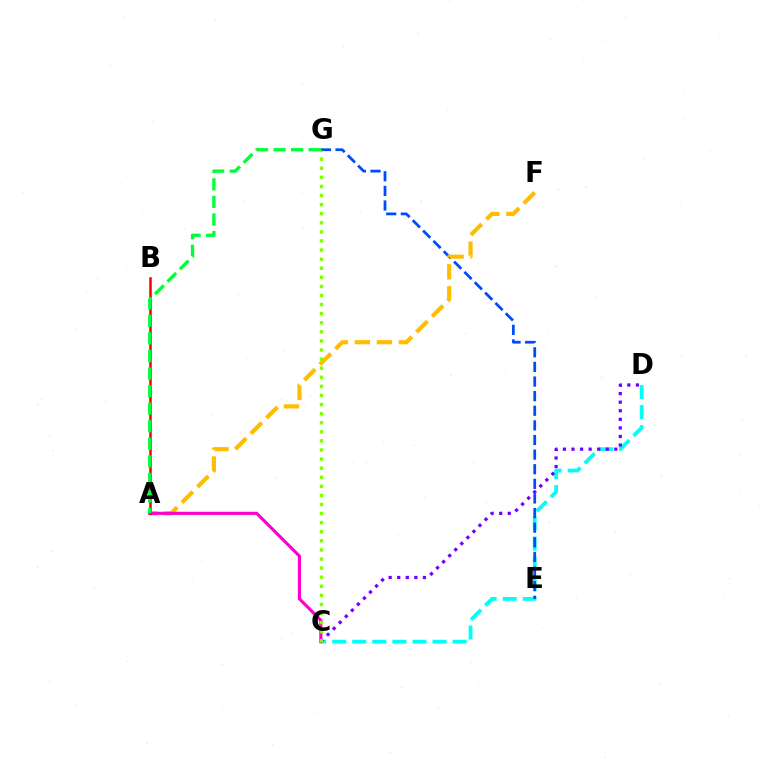{('C', 'D'): [{'color': '#00fff6', 'line_style': 'dashed', 'thickness': 2.73}, {'color': '#7200ff', 'line_style': 'dotted', 'thickness': 2.33}], ('E', 'G'): [{'color': '#004bff', 'line_style': 'dashed', 'thickness': 1.99}], ('A', 'F'): [{'color': '#ffbd00', 'line_style': 'dashed', 'thickness': 2.99}], ('A', 'C'): [{'color': '#ff00cf', 'line_style': 'solid', 'thickness': 2.25}], ('A', 'B'): [{'color': '#ff0000', 'line_style': 'solid', 'thickness': 1.83}], ('C', 'G'): [{'color': '#84ff00', 'line_style': 'dotted', 'thickness': 2.47}], ('A', 'G'): [{'color': '#00ff39', 'line_style': 'dashed', 'thickness': 2.39}]}